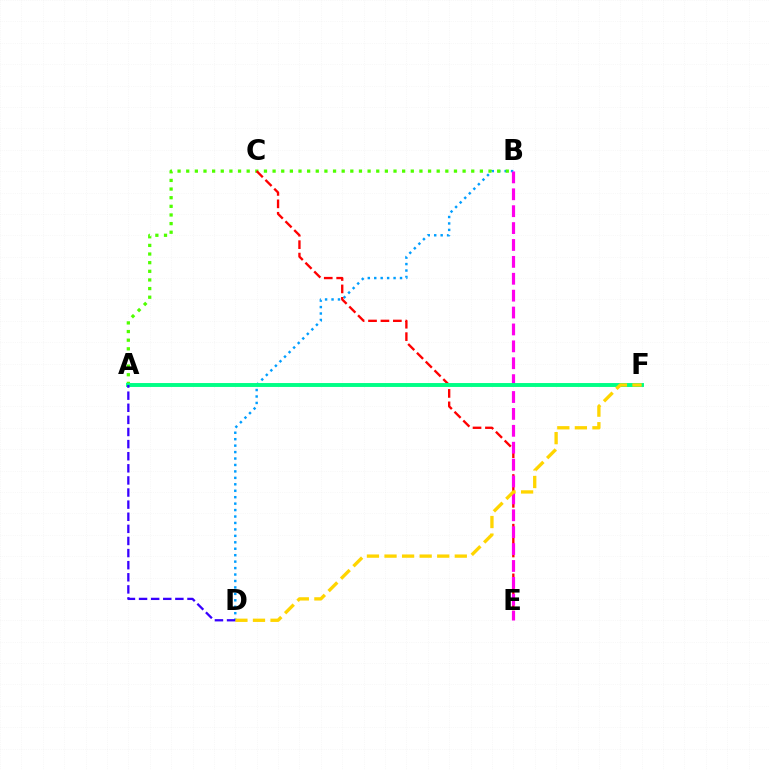{('B', 'D'): [{'color': '#009eff', 'line_style': 'dotted', 'thickness': 1.75}], ('A', 'B'): [{'color': '#4fff00', 'line_style': 'dotted', 'thickness': 2.35}], ('C', 'E'): [{'color': '#ff0000', 'line_style': 'dashed', 'thickness': 1.69}], ('B', 'E'): [{'color': '#ff00ed', 'line_style': 'dashed', 'thickness': 2.3}], ('A', 'F'): [{'color': '#00ff86', 'line_style': 'solid', 'thickness': 2.82}], ('D', 'F'): [{'color': '#ffd500', 'line_style': 'dashed', 'thickness': 2.39}], ('A', 'D'): [{'color': '#3700ff', 'line_style': 'dashed', 'thickness': 1.64}]}